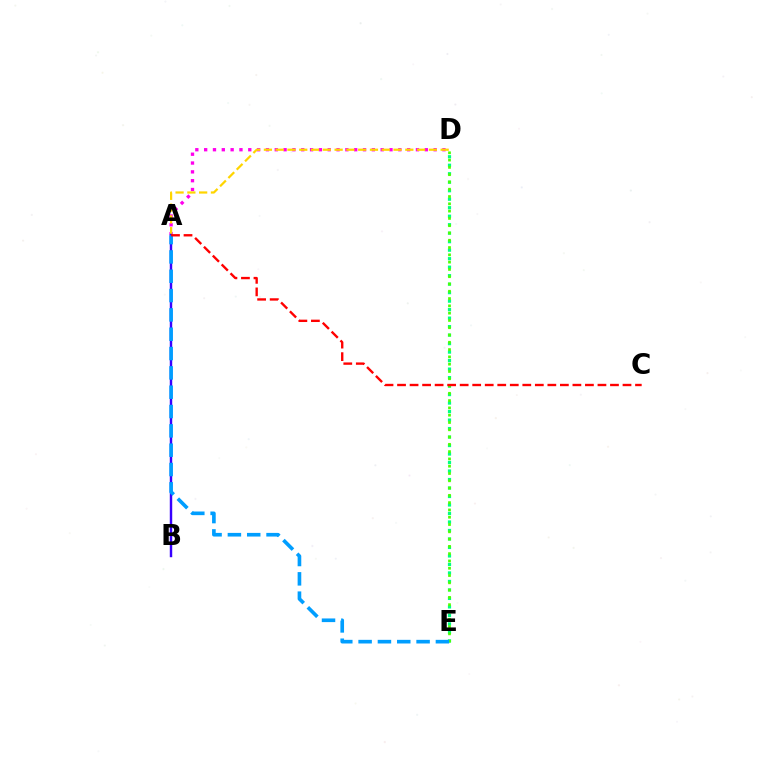{('A', 'D'): [{'color': '#ff00ed', 'line_style': 'dotted', 'thickness': 2.4}, {'color': '#ffd500', 'line_style': 'dashed', 'thickness': 1.6}], ('D', 'E'): [{'color': '#00ff86', 'line_style': 'dotted', 'thickness': 2.31}, {'color': '#4fff00', 'line_style': 'dotted', 'thickness': 1.98}], ('A', 'B'): [{'color': '#3700ff', 'line_style': 'solid', 'thickness': 1.76}], ('A', 'E'): [{'color': '#009eff', 'line_style': 'dashed', 'thickness': 2.63}], ('A', 'C'): [{'color': '#ff0000', 'line_style': 'dashed', 'thickness': 1.7}]}